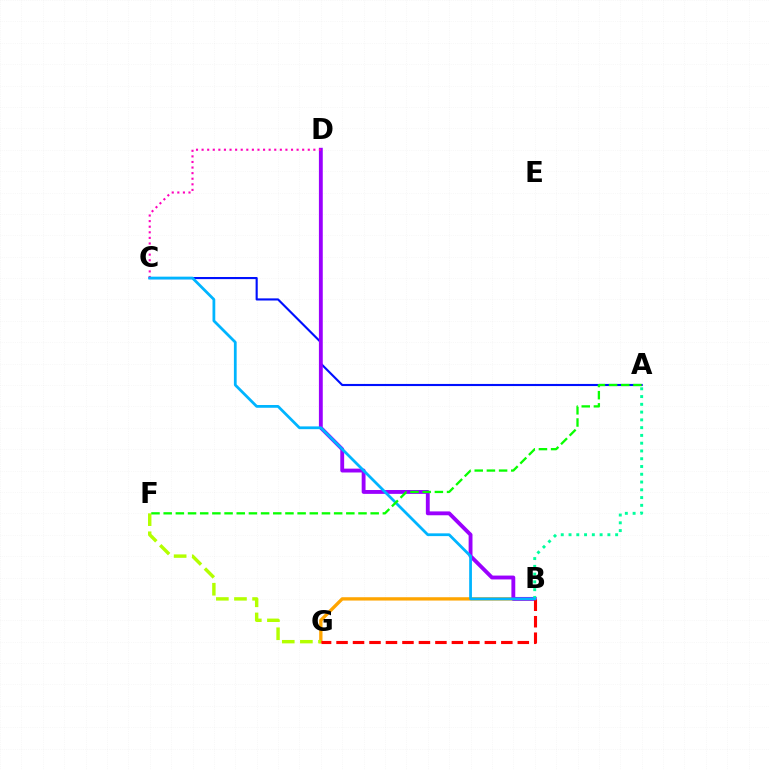{('A', 'C'): [{'color': '#0010ff', 'line_style': 'solid', 'thickness': 1.53}], ('B', 'G'): [{'color': '#ffa500', 'line_style': 'solid', 'thickness': 2.39}, {'color': '#ff0000', 'line_style': 'dashed', 'thickness': 2.24}], ('B', 'D'): [{'color': '#9b00ff', 'line_style': 'solid', 'thickness': 2.78}], ('F', 'G'): [{'color': '#b3ff00', 'line_style': 'dashed', 'thickness': 2.46}], ('A', 'B'): [{'color': '#00ff9d', 'line_style': 'dotted', 'thickness': 2.11}], ('C', 'D'): [{'color': '#ff00bd', 'line_style': 'dotted', 'thickness': 1.52}], ('B', 'C'): [{'color': '#00b5ff', 'line_style': 'solid', 'thickness': 1.99}], ('A', 'F'): [{'color': '#08ff00', 'line_style': 'dashed', 'thickness': 1.65}]}